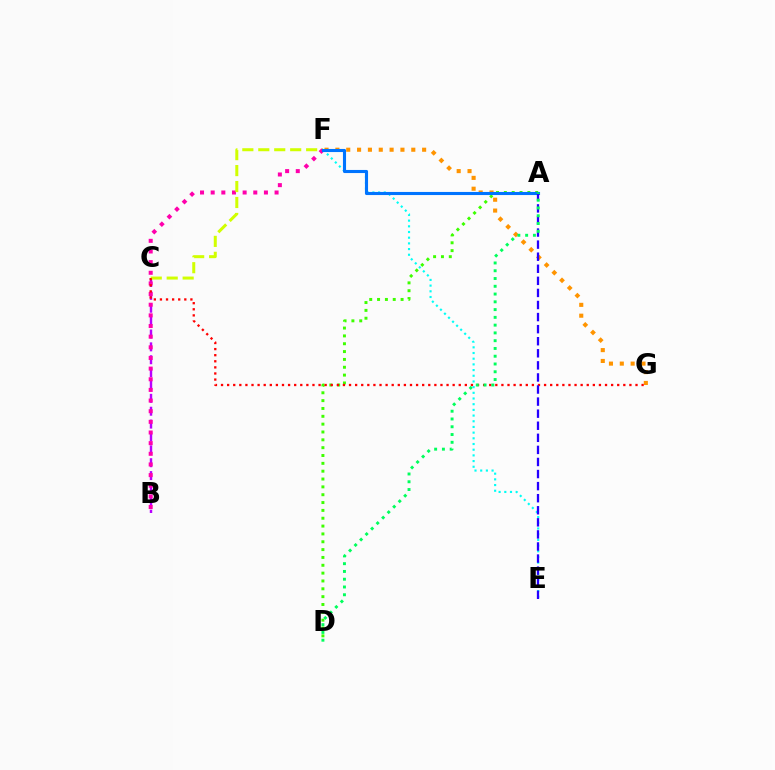{('B', 'C'): [{'color': '#b900ff', 'line_style': 'dashed', 'thickness': 1.75}], ('A', 'D'): [{'color': '#3dff00', 'line_style': 'dotted', 'thickness': 2.13}, {'color': '#00ff5c', 'line_style': 'dotted', 'thickness': 2.11}], ('E', 'F'): [{'color': '#00fff6', 'line_style': 'dotted', 'thickness': 1.55}], ('B', 'F'): [{'color': '#ff00ac', 'line_style': 'dotted', 'thickness': 2.89}], ('F', 'G'): [{'color': '#ff9400', 'line_style': 'dotted', 'thickness': 2.95}], ('C', 'F'): [{'color': '#d1ff00', 'line_style': 'dashed', 'thickness': 2.17}], ('C', 'G'): [{'color': '#ff0000', 'line_style': 'dotted', 'thickness': 1.66}], ('A', 'F'): [{'color': '#0074ff', 'line_style': 'solid', 'thickness': 2.23}], ('A', 'E'): [{'color': '#2500ff', 'line_style': 'dashed', 'thickness': 1.64}]}